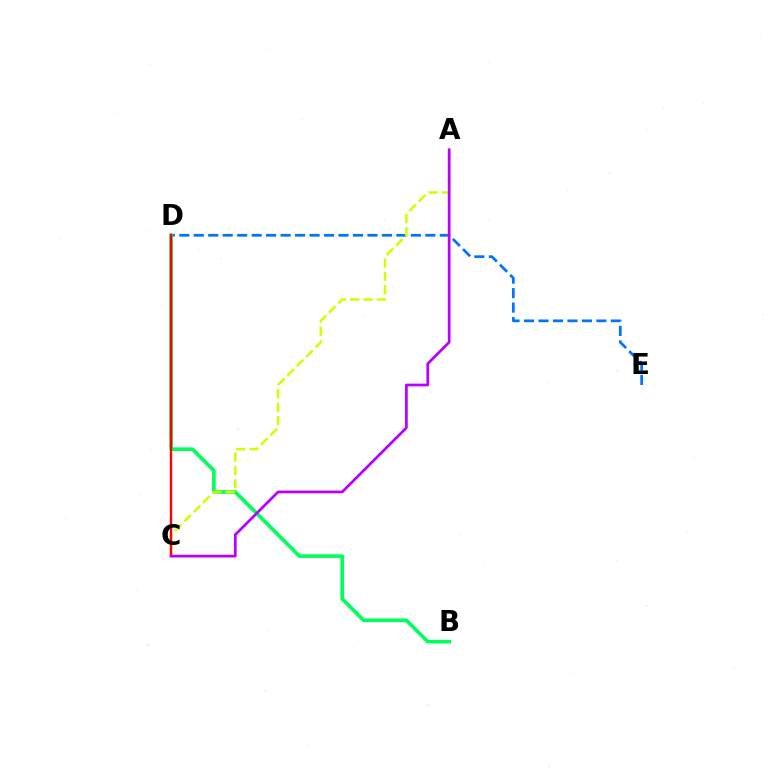{('D', 'E'): [{'color': '#0074ff', 'line_style': 'dashed', 'thickness': 1.97}], ('B', 'D'): [{'color': '#00ff5c', 'line_style': 'solid', 'thickness': 2.62}], ('A', 'C'): [{'color': '#d1ff00', 'line_style': 'dashed', 'thickness': 1.81}, {'color': '#b900ff', 'line_style': 'solid', 'thickness': 1.97}], ('C', 'D'): [{'color': '#ff0000', 'line_style': 'solid', 'thickness': 1.71}]}